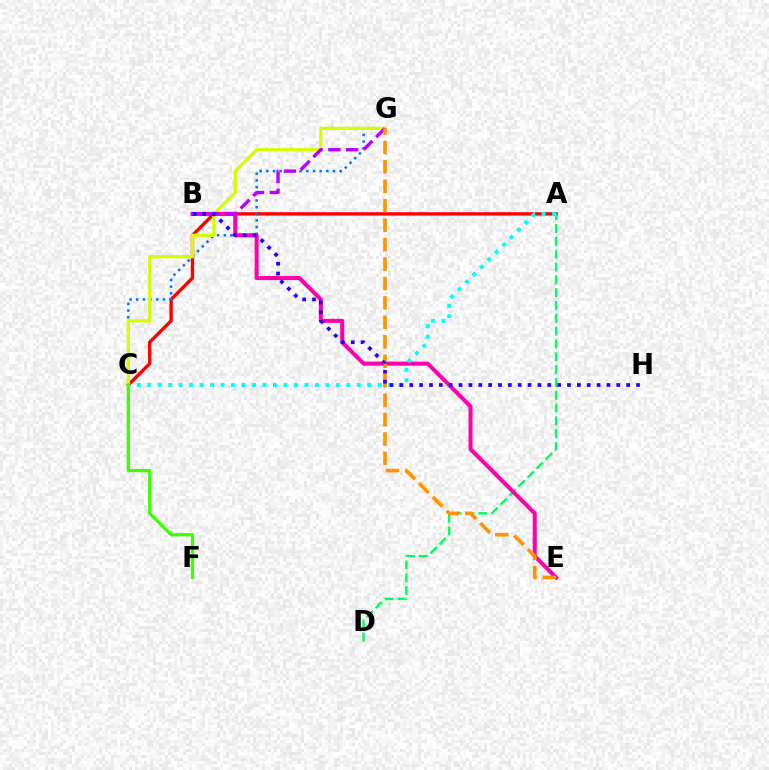{('A', 'C'): [{'color': '#ff0000', 'line_style': 'solid', 'thickness': 2.43}, {'color': '#00fff6', 'line_style': 'dotted', 'thickness': 2.85}], ('C', 'G'): [{'color': '#0074ff', 'line_style': 'dotted', 'thickness': 1.81}, {'color': '#d1ff00', 'line_style': 'solid', 'thickness': 2.35}], ('A', 'D'): [{'color': '#00ff5c', 'line_style': 'dashed', 'thickness': 1.74}], ('B', 'E'): [{'color': '#ff00ac', 'line_style': 'solid', 'thickness': 2.91}], ('B', 'G'): [{'color': '#b900ff', 'line_style': 'dashed', 'thickness': 2.41}], ('C', 'F'): [{'color': '#3dff00', 'line_style': 'solid', 'thickness': 2.36}], ('E', 'G'): [{'color': '#ff9400', 'line_style': 'dashed', 'thickness': 2.64}], ('B', 'H'): [{'color': '#2500ff', 'line_style': 'dotted', 'thickness': 2.68}]}